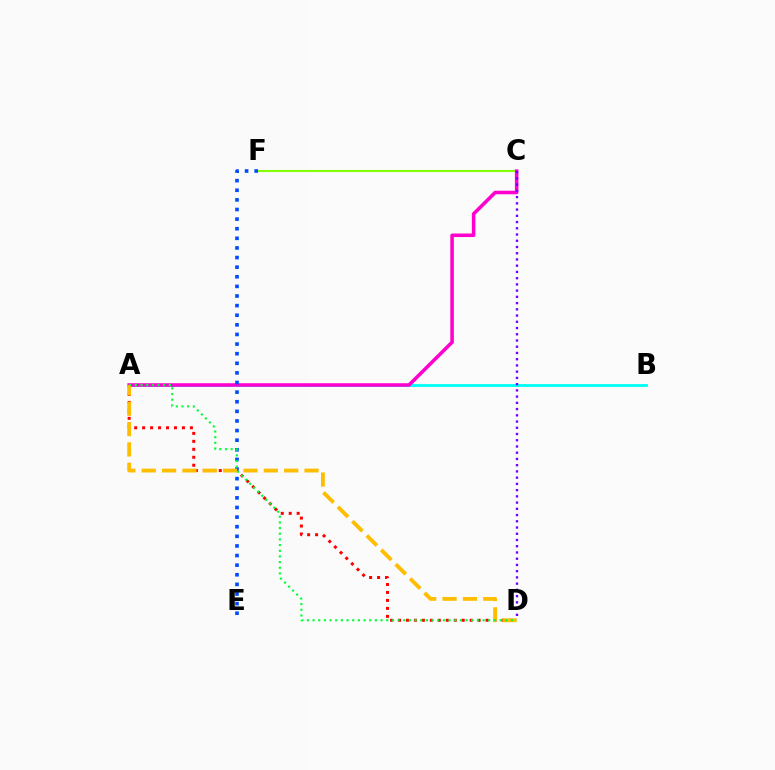{('A', 'D'): [{'color': '#ff0000', 'line_style': 'dotted', 'thickness': 2.16}, {'color': '#ffbd00', 'line_style': 'dashed', 'thickness': 2.76}, {'color': '#00ff39', 'line_style': 'dotted', 'thickness': 1.54}], ('C', 'F'): [{'color': '#84ff00', 'line_style': 'solid', 'thickness': 1.52}], ('A', 'B'): [{'color': '#00fff6', 'line_style': 'solid', 'thickness': 2.04}], ('A', 'C'): [{'color': '#ff00cf', 'line_style': 'solid', 'thickness': 2.55}], ('C', 'D'): [{'color': '#7200ff', 'line_style': 'dotted', 'thickness': 1.69}], ('E', 'F'): [{'color': '#004bff', 'line_style': 'dotted', 'thickness': 2.61}]}